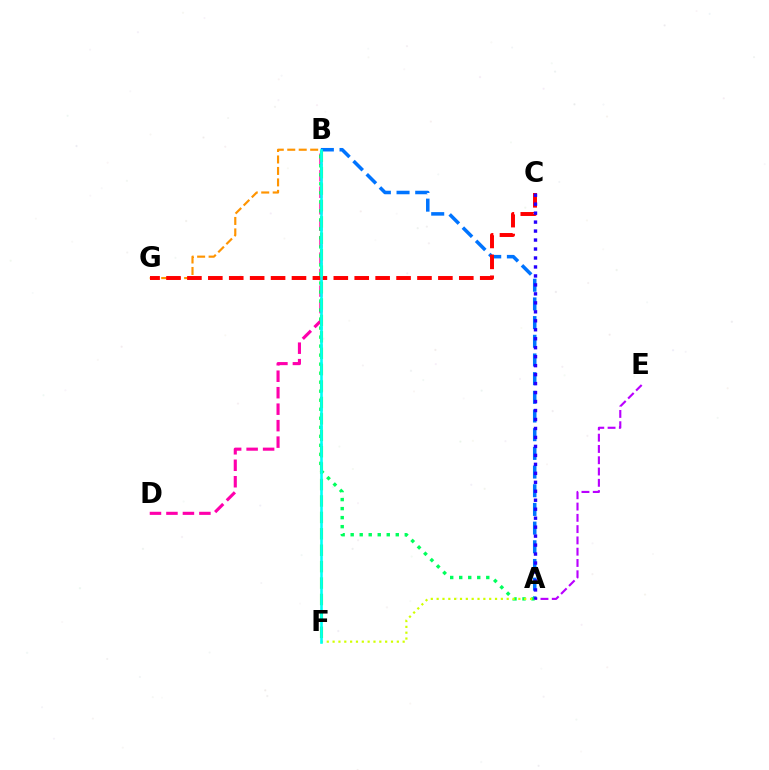{('B', 'G'): [{'color': '#ff9400', 'line_style': 'dashed', 'thickness': 1.56}], ('A', 'B'): [{'color': '#0074ff', 'line_style': 'dashed', 'thickness': 2.54}, {'color': '#00ff5c', 'line_style': 'dotted', 'thickness': 2.45}], ('B', 'D'): [{'color': '#ff00ac', 'line_style': 'dashed', 'thickness': 2.24}], ('C', 'G'): [{'color': '#ff0000', 'line_style': 'dashed', 'thickness': 2.84}], ('A', 'E'): [{'color': '#b900ff', 'line_style': 'dashed', 'thickness': 1.53}], ('A', 'C'): [{'color': '#2500ff', 'line_style': 'dotted', 'thickness': 2.44}], ('A', 'F'): [{'color': '#d1ff00', 'line_style': 'dotted', 'thickness': 1.59}], ('B', 'F'): [{'color': '#3dff00', 'line_style': 'dashed', 'thickness': 2.23}, {'color': '#00fff6', 'line_style': 'solid', 'thickness': 1.89}]}